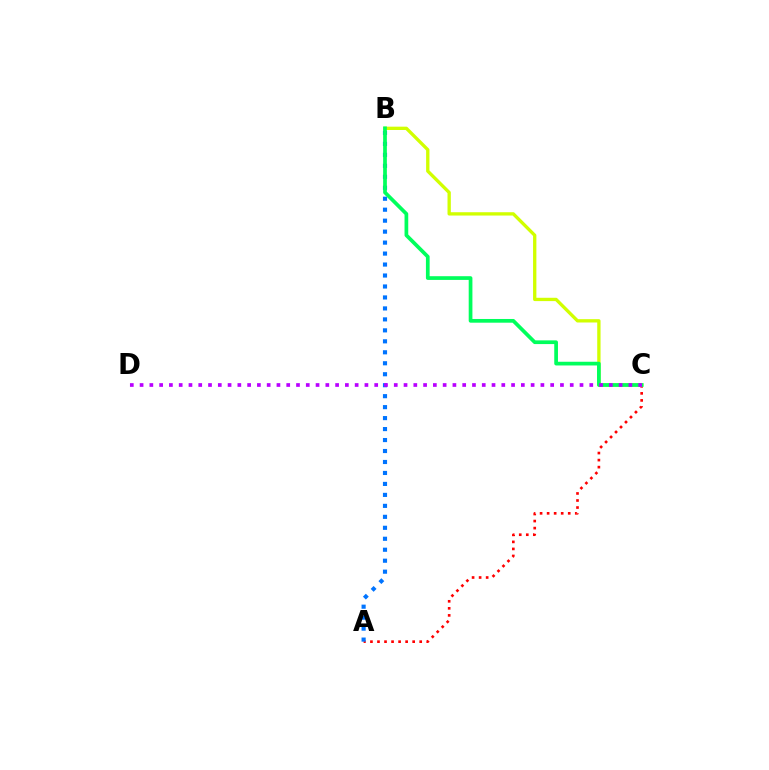{('A', 'C'): [{'color': '#ff0000', 'line_style': 'dotted', 'thickness': 1.91}], ('B', 'C'): [{'color': '#d1ff00', 'line_style': 'solid', 'thickness': 2.39}, {'color': '#00ff5c', 'line_style': 'solid', 'thickness': 2.67}], ('A', 'B'): [{'color': '#0074ff', 'line_style': 'dotted', 'thickness': 2.98}], ('C', 'D'): [{'color': '#b900ff', 'line_style': 'dotted', 'thickness': 2.66}]}